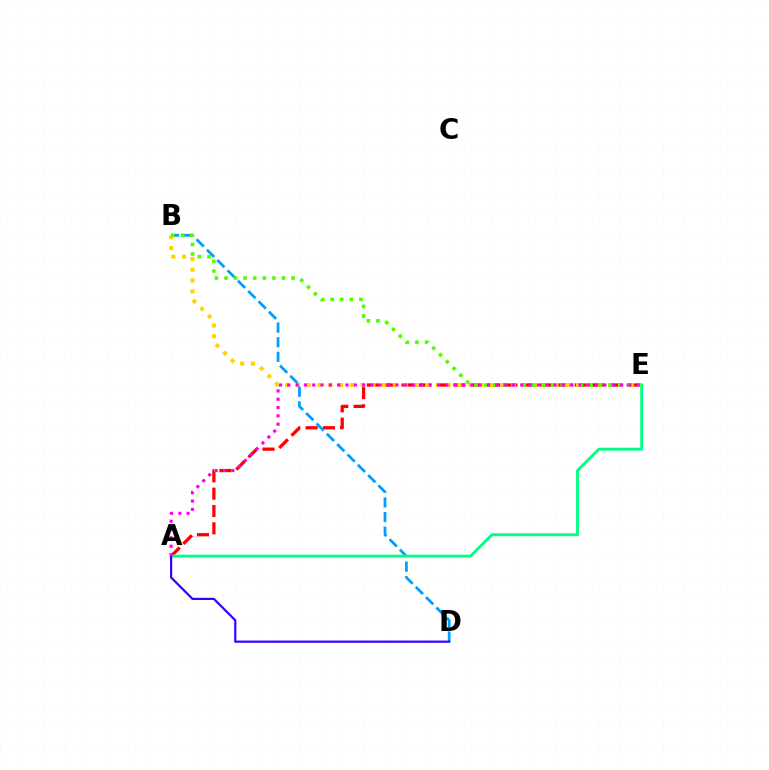{('A', 'E'): [{'color': '#ff0000', 'line_style': 'dashed', 'thickness': 2.35}, {'color': '#00ff86', 'line_style': 'solid', 'thickness': 2.09}, {'color': '#ff00ed', 'line_style': 'dotted', 'thickness': 2.26}], ('B', 'E'): [{'color': '#ffd500', 'line_style': 'dotted', 'thickness': 2.93}, {'color': '#4fff00', 'line_style': 'dotted', 'thickness': 2.6}], ('B', 'D'): [{'color': '#009eff', 'line_style': 'dashed', 'thickness': 1.98}], ('A', 'D'): [{'color': '#3700ff', 'line_style': 'solid', 'thickness': 1.6}]}